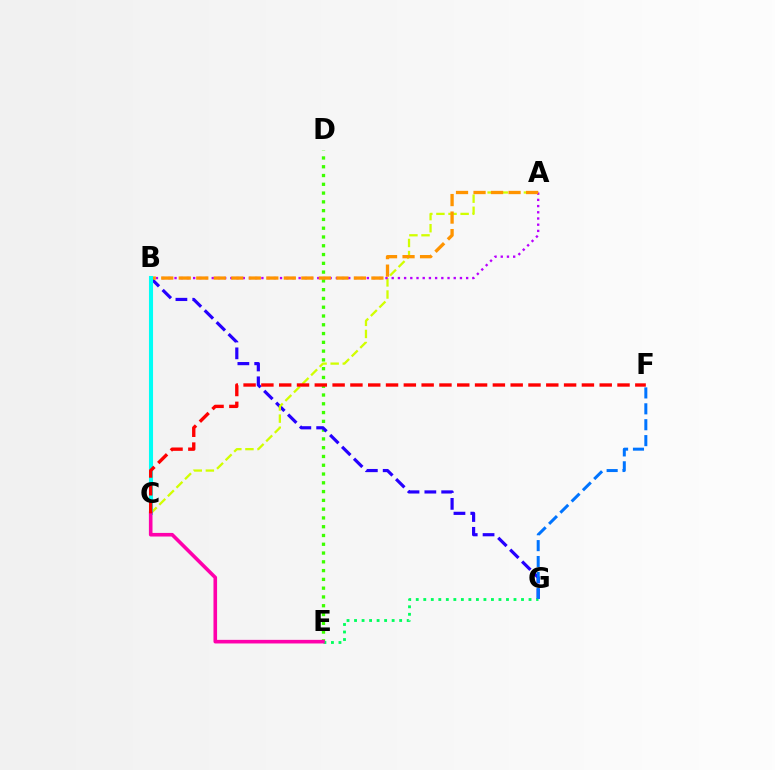{('D', 'E'): [{'color': '#3dff00', 'line_style': 'dotted', 'thickness': 2.39}], ('B', 'G'): [{'color': '#2500ff', 'line_style': 'dashed', 'thickness': 2.29}], ('A', 'C'): [{'color': '#d1ff00', 'line_style': 'dashed', 'thickness': 1.64}], ('E', 'G'): [{'color': '#00ff5c', 'line_style': 'dotted', 'thickness': 2.04}], ('A', 'B'): [{'color': '#b900ff', 'line_style': 'dotted', 'thickness': 1.69}, {'color': '#ff9400', 'line_style': 'dashed', 'thickness': 2.38}], ('F', 'G'): [{'color': '#0074ff', 'line_style': 'dashed', 'thickness': 2.16}], ('B', 'C'): [{'color': '#00fff6', 'line_style': 'solid', 'thickness': 2.93}], ('C', 'E'): [{'color': '#ff00ac', 'line_style': 'solid', 'thickness': 2.6}], ('C', 'F'): [{'color': '#ff0000', 'line_style': 'dashed', 'thickness': 2.42}]}